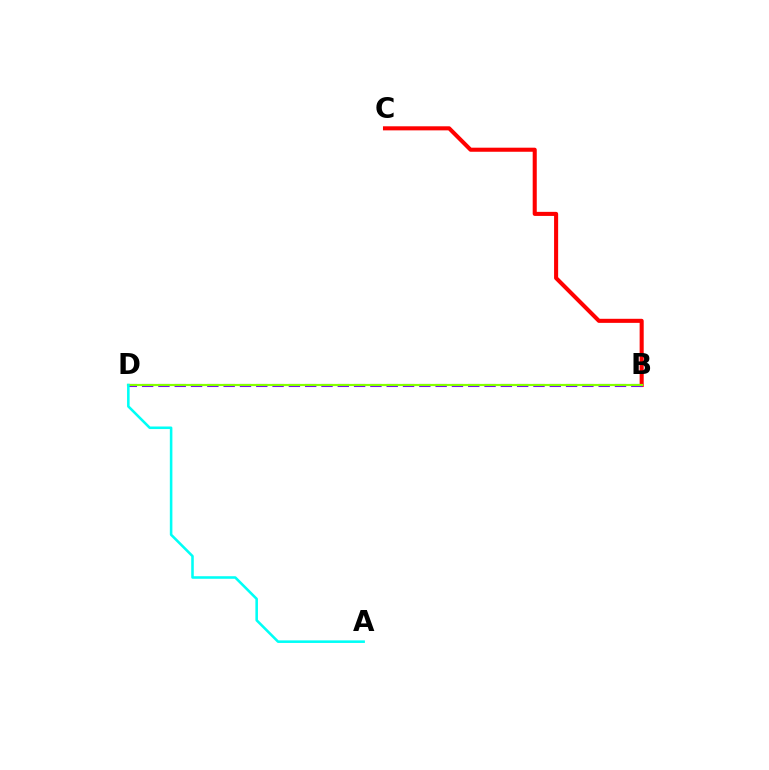{('B', 'C'): [{'color': '#ff0000', 'line_style': 'solid', 'thickness': 2.93}], ('B', 'D'): [{'color': '#7200ff', 'line_style': 'dashed', 'thickness': 2.22}, {'color': '#84ff00', 'line_style': 'solid', 'thickness': 1.57}], ('A', 'D'): [{'color': '#00fff6', 'line_style': 'solid', 'thickness': 1.85}]}